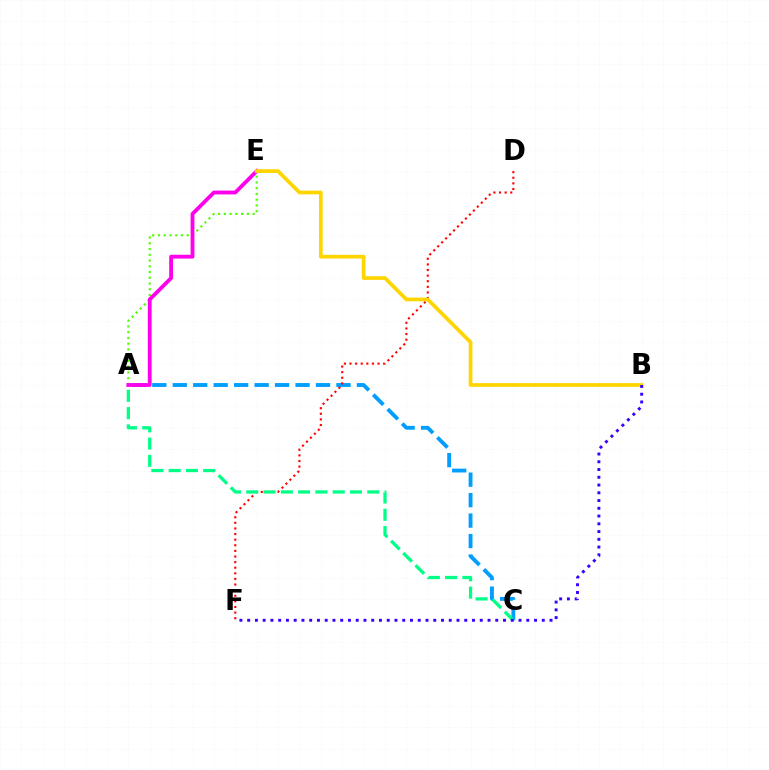{('A', 'C'): [{'color': '#009eff', 'line_style': 'dashed', 'thickness': 2.78}, {'color': '#00ff86', 'line_style': 'dashed', 'thickness': 2.35}], ('D', 'F'): [{'color': '#ff0000', 'line_style': 'dotted', 'thickness': 1.52}], ('A', 'E'): [{'color': '#4fff00', 'line_style': 'dotted', 'thickness': 1.56}, {'color': '#ff00ed', 'line_style': 'solid', 'thickness': 2.75}], ('B', 'E'): [{'color': '#ffd500', 'line_style': 'solid', 'thickness': 2.67}], ('B', 'F'): [{'color': '#3700ff', 'line_style': 'dotted', 'thickness': 2.11}]}